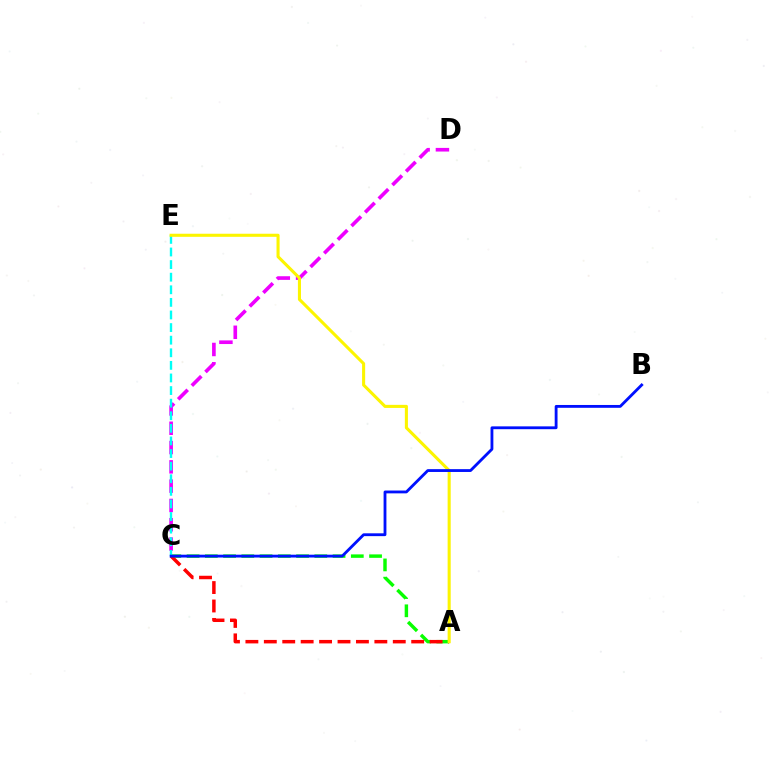{('A', 'C'): [{'color': '#08ff00', 'line_style': 'dashed', 'thickness': 2.48}, {'color': '#ff0000', 'line_style': 'dashed', 'thickness': 2.5}], ('C', 'D'): [{'color': '#ee00ff', 'line_style': 'dashed', 'thickness': 2.62}], ('C', 'E'): [{'color': '#00fff6', 'line_style': 'dashed', 'thickness': 1.71}], ('A', 'E'): [{'color': '#fcf500', 'line_style': 'solid', 'thickness': 2.22}], ('B', 'C'): [{'color': '#0010ff', 'line_style': 'solid', 'thickness': 2.04}]}